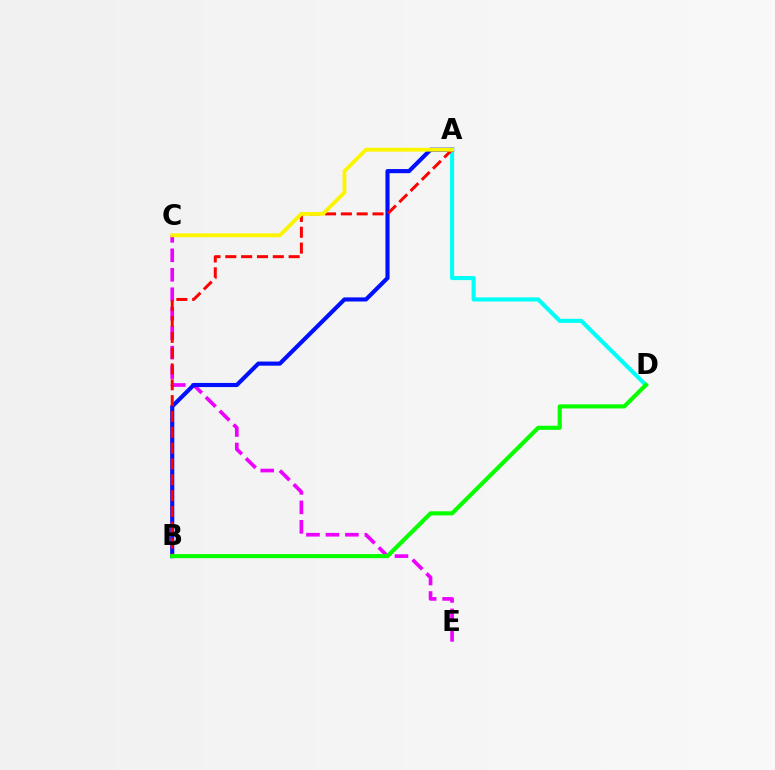{('A', 'D'): [{'color': '#00fff6', 'line_style': 'solid', 'thickness': 2.95}], ('C', 'E'): [{'color': '#ee00ff', 'line_style': 'dashed', 'thickness': 2.64}], ('A', 'B'): [{'color': '#0010ff', 'line_style': 'solid', 'thickness': 2.97}, {'color': '#ff0000', 'line_style': 'dashed', 'thickness': 2.15}], ('A', 'C'): [{'color': '#fcf500', 'line_style': 'solid', 'thickness': 2.75}], ('B', 'D'): [{'color': '#08ff00', 'line_style': 'solid', 'thickness': 2.96}]}